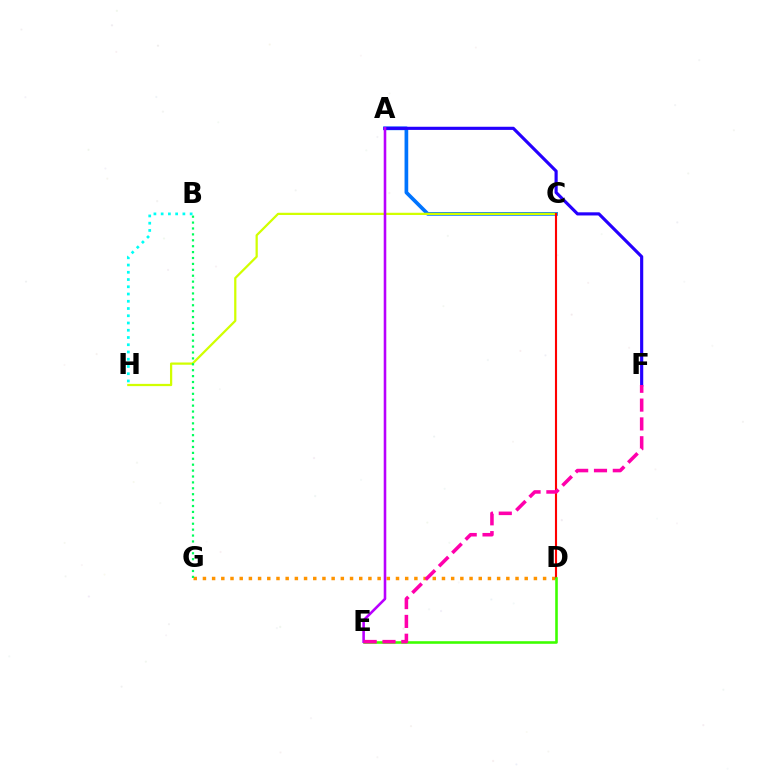{('D', 'G'): [{'color': '#ff9400', 'line_style': 'dotted', 'thickness': 2.5}], ('A', 'C'): [{'color': '#0074ff', 'line_style': 'solid', 'thickness': 2.65}], ('C', 'H'): [{'color': '#d1ff00', 'line_style': 'solid', 'thickness': 1.62}], ('A', 'F'): [{'color': '#2500ff', 'line_style': 'solid', 'thickness': 2.27}], ('C', 'D'): [{'color': '#ff0000', 'line_style': 'solid', 'thickness': 1.53}], ('D', 'E'): [{'color': '#3dff00', 'line_style': 'solid', 'thickness': 1.87}], ('B', 'G'): [{'color': '#00ff5c', 'line_style': 'dotted', 'thickness': 1.6}], ('B', 'H'): [{'color': '#00fff6', 'line_style': 'dotted', 'thickness': 1.97}], ('A', 'E'): [{'color': '#b900ff', 'line_style': 'solid', 'thickness': 1.85}], ('E', 'F'): [{'color': '#ff00ac', 'line_style': 'dashed', 'thickness': 2.56}]}